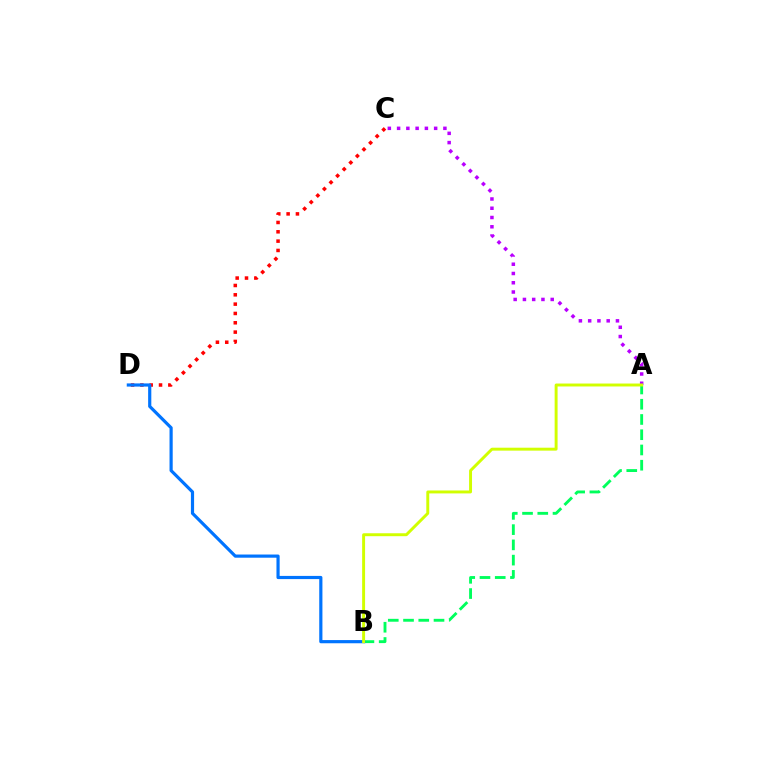{('C', 'D'): [{'color': '#ff0000', 'line_style': 'dotted', 'thickness': 2.53}], ('A', 'B'): [{'color': '#00ff5c', 'line_style': 'dashed', 'thickness': 2.07}, {'color': '#d1ff00', 'line_style': 'solid', 'thickness': 2.12}], ('A', 'C'): [{'color': '#b900ff', 'line_style': 'dotted', 'thickness': 2.52}], ('B', 'D'): [{'color': '#0074ff', 'line_style': 'solid', 'thickness': 2.29}]}